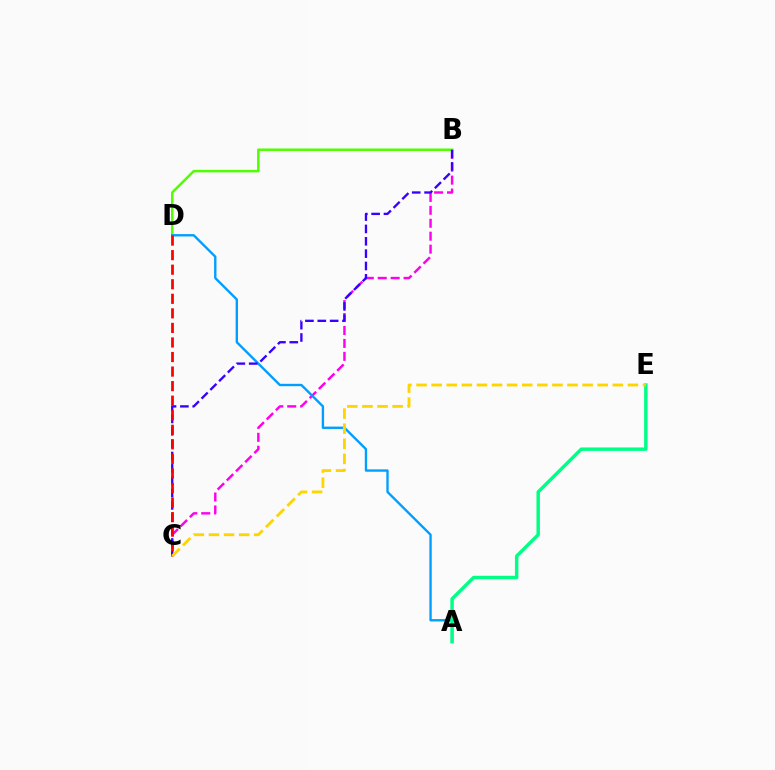{('B', 'C'): [{'color': '#ff00ed', 'line_style': 'dashed', 'thickness': 1.76}, {'color': '#3700ff', 'line_style': 'dashed', 'thickness': 1.68}], ('B', 'D'): [{'color': '#4fff00', 'line_style': 'solid', 'thickness': 1.8}], ('A', 'D'): [{'color': '#009eff', 'line_style': 'solid', 'thickness': 1.7}], ('A', 'E'): [{'color': '#00ff86', 'line_style': 'solid', 'thickness': 2.48}], ('C', 'D'): [{'color': '#ff0000', 'line_style': 'dashed', 'thickness': 1.98}], ('C', 'E'): [{'color': '#ffd500', 'line_style': 'dashed', 'thickness': 2.05}]}